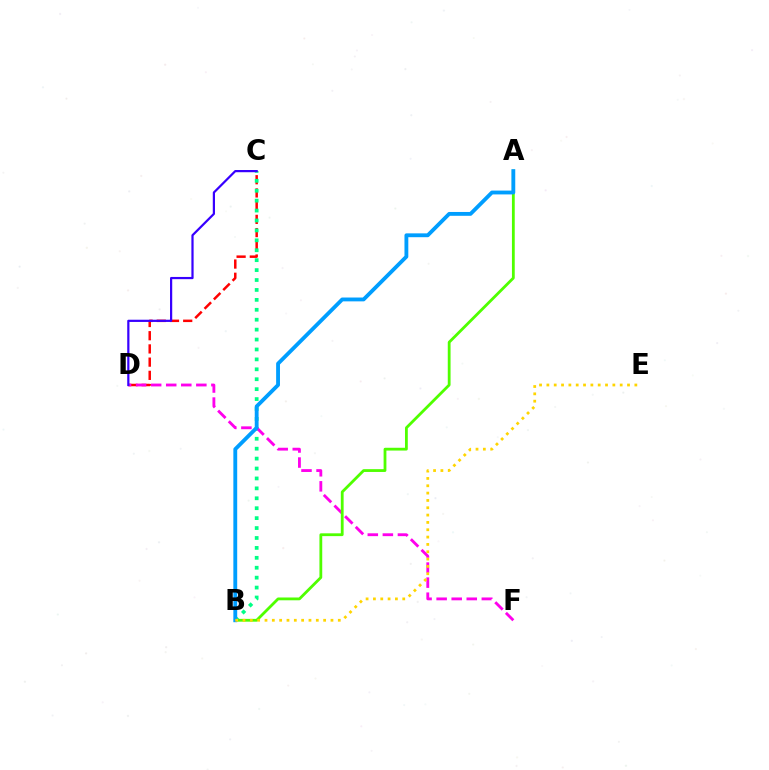{('C', 'D'): [{'color': '#ff0000', 'line_style': 'dashed', 'thickness': 1.8}, {'color': '#3700ff', 'line_style': 'solid', 'thickness': 1.6}], ('B', 'C'): [{'color': '#00ff86', 'line_style': 'dotted', 'thickness': 2.7}], ('D', 'F'): [{'color': '#ff00ed', 'line_style': 'dashed', 'thickness': 2.05}], ('A', 'B'): [{'color': '#4fff00', 'line_style': 'solid', 'thickness': 2.02}, {'color': '#009eff', 'line_style': 'solid', 'thickness': 2.76}], ('B', 'E'): [{'color': '#ffd500', 'line_style': 'dotted', 'thickness': 1.99}]}